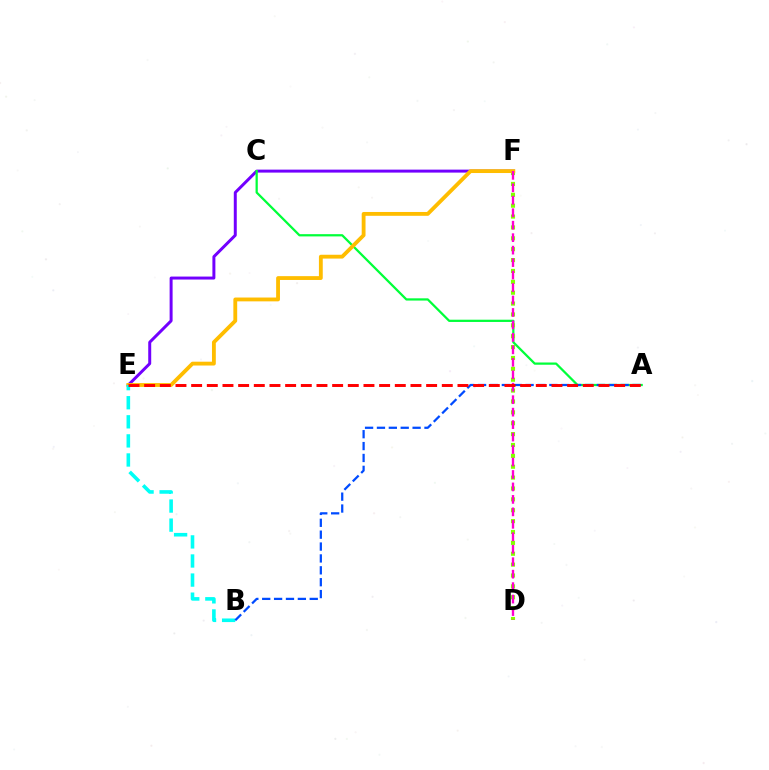{('E', 'F'): [{'color': '#7200ff', 'line_style': 'solid', 'thickness': 2.14}, {'color': '#ffbd00', 'line_style': 'solid', 'thickness': 2.76}], ('A', 'C'): [{'color': '#00ff39', 'line_style': 'solid', 'thickness': 1.62}], ('D', 'F'): [{'color': '#84ff00', 'line_style': 'dotted', 'thickness': 2.96}, {'color': '#ff00cf', 'line_style': 'dashed', 'thickness': 1.69}], ('B', 'E'): [{'color': '#00fff6', 'line_style': 'dashed', 'thickness': 2.59}], ('A', 'B'): [{'color': '#004bff', 'line_style': 'dashed', 'thickness': 1.61}], ('A', 'E'): [{'color': '#ff0000', 'line_style': 'dashed', 'thickness': 2.13}]}